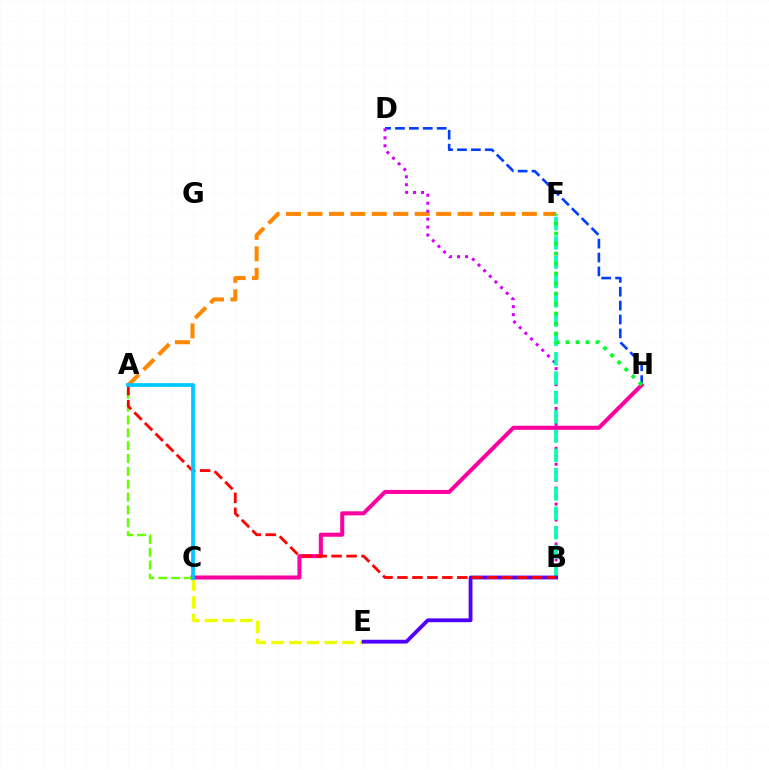{('D', 'H'): [{'color': '#003fff', 'line_style': 'dashed', 'thickness': 1.89}], ('A', 'F'): [{'color': '#ff8800', 'line_style': 'dashed', 'thickness': 2.91}], ('B', 'D'): [{'color': '#d600ff', 'line_style': 'dotted', 'thickness': 2.17}], ('B', 'F'): [{'color': '#00ffaf', 'line_style': 'dashed', 'thickness': 2.62}], ('C', 'E'): [{'color': '#eeff00', 'line_style': 'dashed', 'thickness': 2.41}], ('C', 'H'): [{'color': '#ff00a0', 'line_style': 'solid', 'thickness': 2.91}], ('A', 'C'): [{'color': '#66ff00', 'line_style': 'dashed', 'thickness': 1.75}, {'color': '#00c7ff', 'line_style': 'solid', 'thickness': 2.68}], ('B', 'E'): [{'color': '#4f00ff', 'line_style': 'solid', 'thickness': 2.74}], ('A', 'B'): [{'color': '#ff0000', 'line_style': 'dashed', 'thickness': 2.03}], ('F', 'H'): [{'color': '#00ff27', 'line_style': 'dotted', 'thickness': 2.72}]}